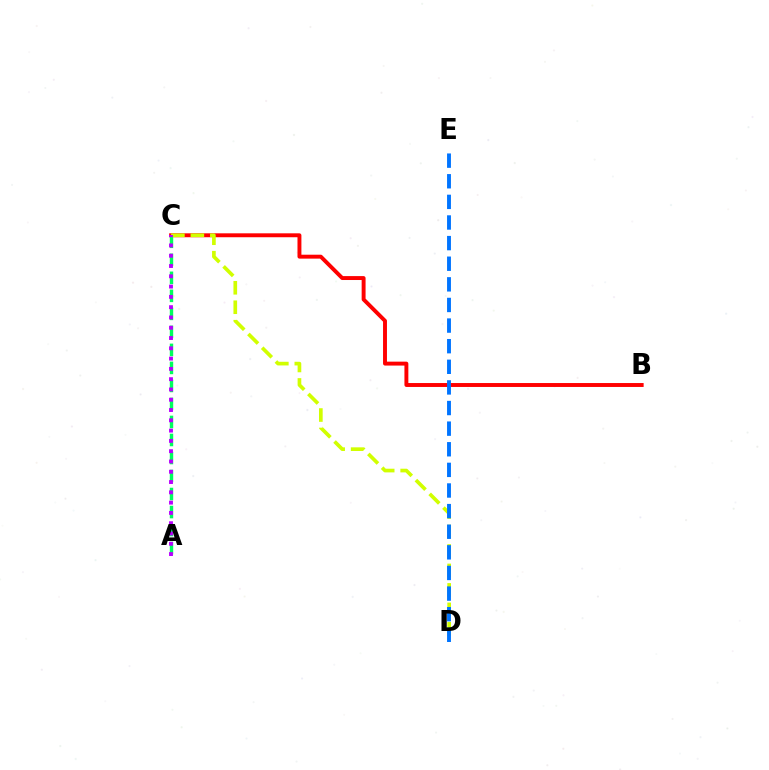{('B', 'C'): [{'color': '#ff0000', 'line_style': 'solid', 'thickness': 2.82}], ('A', 'C'): [{'color': '#00ff5c', 'line_style': 'dashed', 'thickness': 2.45}, {'color': '#b900ff', 'line_style': 'dotted', 'thickness': 2.8}], ('C', 'D'): [{'color': '#d1ff00', 'line_style': 'dashed', 'thickness': 2.64}], ('D', 'E'): [{'color': '#0074ff', 'line_style': 'dashed', 'thickness': 2.8}]}